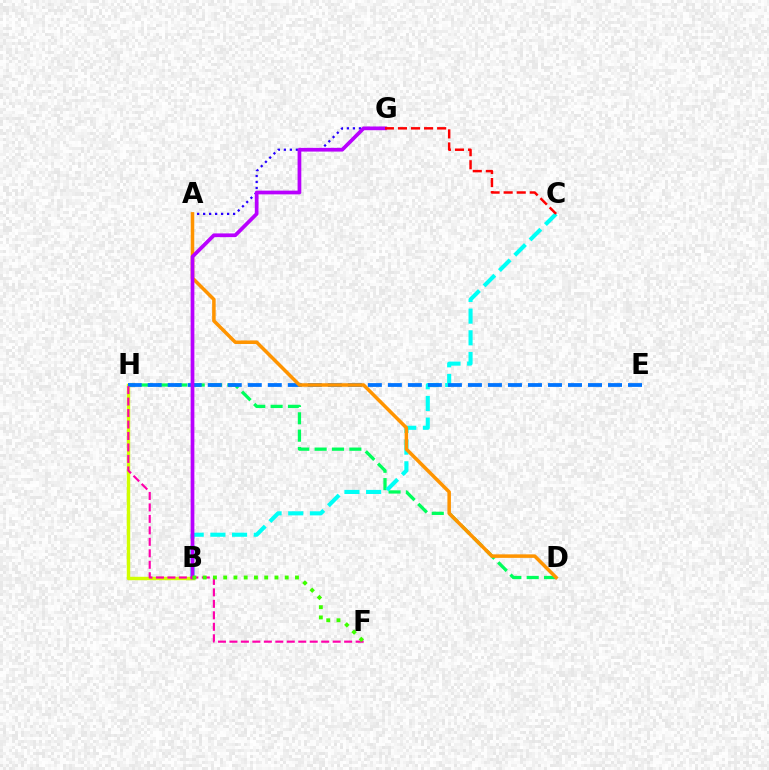{('D', 'H'): [{'color': '#00ff5c', 'line_style': 'dashed', 'thickness': 2.36}], ('A', 'G'): [{'color': '#2500ff', 'line_style': 'dotted', 'thickness': 1.63}], ('B', 'H'): [{'color': '#d1ff00', 'line_style': 'solid', 'thickness': 2.46}], ('B', 'C'): [{'color': '#00fff6', 'line_style': 'dashed', 'thickness': 2.95}], ('E', 'H'): [{'color': '#0074ff', 'line_style': 'dashed', 'thickness': 2.72}], ('A', 'D'): [{'color': '#ff9400', 'line_style': 'solid', 'thickness': 2.53}], ('B', 'G'): [{'color': '#b900ff', 'line_style': 'solid', 'thickness': 2.68}], ('C', 'G'): [{'color': '#ff0000', 'line_style': 'dashed', 'thickness': 1.77}], ('F', 'H'): [{'color': '#ff00ac', 'line_style': 'dashed', 'thickness': 1.56}], ('B', 'F'): [{'color': '#3dff00', 'line_style': 'dotted', 'thickness': 2.79}]}